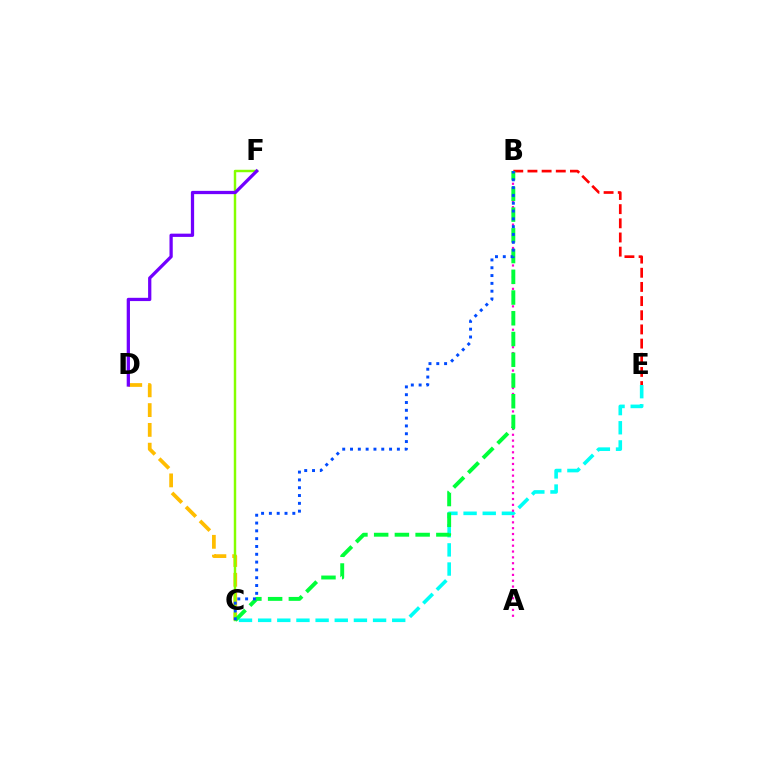{('B', 'E'): [{'color': '#ff0000', 'line_style': 'dashed', 'thickness': 1.92}], ('C', 'E'): [{'color': '#00fff6', 'line_style': 'dashed', 'thickness': 2.6}], ('A', 'B'): [{'color': '#ff00cf', 'line_style': 'dotted', 'thickness': 1.59}], ('C', 'D'): [{'color': '#ffbd00', 'line_style': 'dashed', 'thickness': 2.69}], ('C', 'F'): [{'color': '#84ff00', 'line_style': 'solid', 'thickness': 1.77}], ('B', 'C'): [{'color': '#00ff39', 'line_style': 'dashed', 'thickness': 2.82}, {'color': '#004bff', 'line_style': 'dotted', 'thickness': 2.12}], ('D', 'F'): [{'color': '#7200ff', 'line_style': 'solid', 'thickness': 2.35}]}